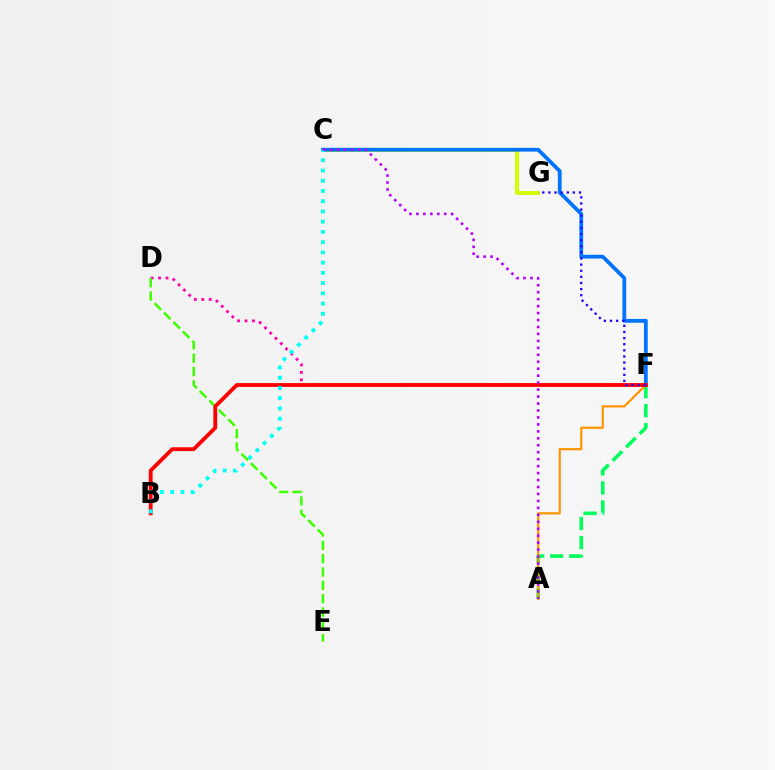{('D', 'F'): [{'color': '#ff00ac', 'line_style': 'dotted', 'thickness': 2.02}], ('A', 'F'): [{'color': '#00ff5c', 'line_style': 'dashed', 'thickness': 2.59}, {'color': '#ff9400', 'line_style': 'solid', 'thickness': 1.58}], ('C', 'G'): [{'color': '#d1ff00', 'line_style': 'solid', 'thickness': 2.86}], ('D', 'E'): [{'color': '#3dff00', 'line_style': 'dashed', 'thickness': 1.81}], ('C', 'F'): [{'color': '#0074ff', 'line_style': 'solid', 'thickness': 2.72}], ('B', 'F'): [{'color': '#ff0000', 'line_style': 'solid', 'thickness': 2.74}], ('B', 'C'): [{'color': '#00fff6', 'line_style': 'dotted', 'thickness': 2.78}], ('F', 'G'): [{'color': '#2500ff', 'line_style': 'dotted', 'thickness': 1.66}], ('A', 'C'): [{'color': '#b900ff', 'line_style': 'dotted', 'thickness': 1.89}]}